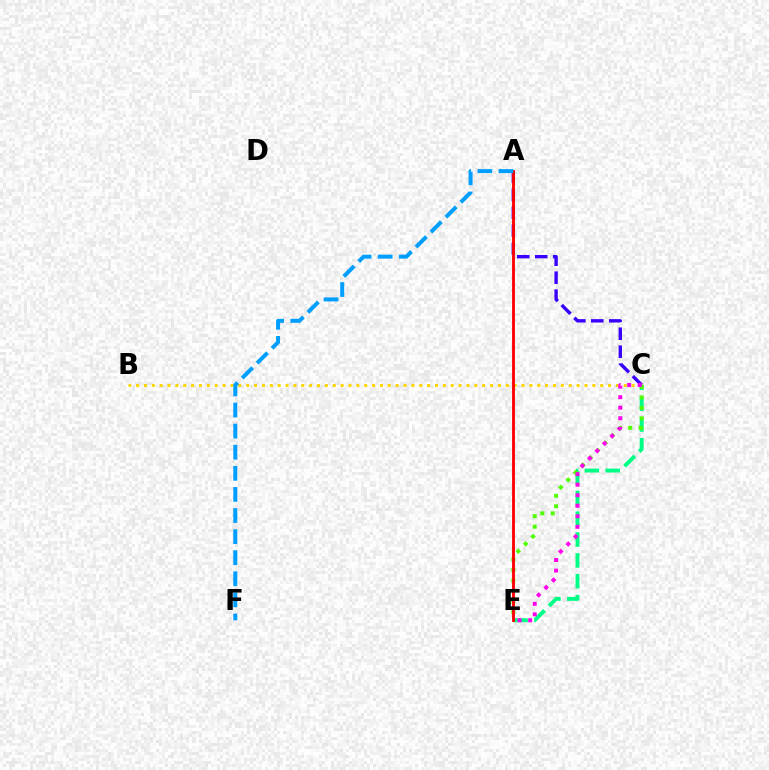{('B', 'C'): [{'color': '#ffd500', 'line_style': 'dotted', 'thickness': 2.14}], ('A', 'C'): [{'color': '#3700ff', 'line_style': 'dashed', 'thickness': 2.44}], ('C', 'E'): [{'color': '#00ff86', 'line_style': 'dashed', 'thickness': 2.83}, {'color': '#4fff00', 'line_style': 'dotted', 'thickness': 2.84}, {'color': '#ff00ed', 'line_style': 'dotted', 'thickness': 2.86}], ('A', 'E'): [{'color': '#ff0000', 'line_style': 'solid', 'thickness': 2.06}], ('A', 'F'): [{'color': '#009eff', 'line_style': 'dashed', 'thickness': 2.87}]}